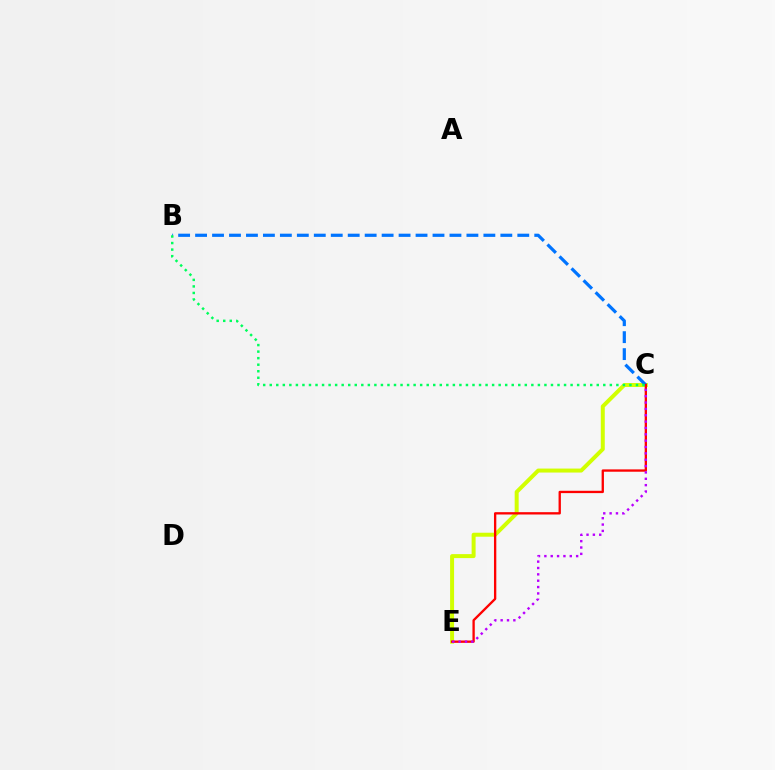{('C', 'E'): [{'color': '#d1ff00', 'line_style': 'solid', 'thickness': 2.87}, {'color': '#ff0000', 'line_style': 'solid', 'thickness': 1.68}, {'color': '#b900ff', 'line_style': 'dotted', 'thickness': 1.73}], ('B', 'C'): [{'color': '#0074ff', 'line_style': 'dashed', 'thickness': 2.3}, {'color': '#00ff5c', 'line_style': 'dotted', 'thickness': 1.78}]}